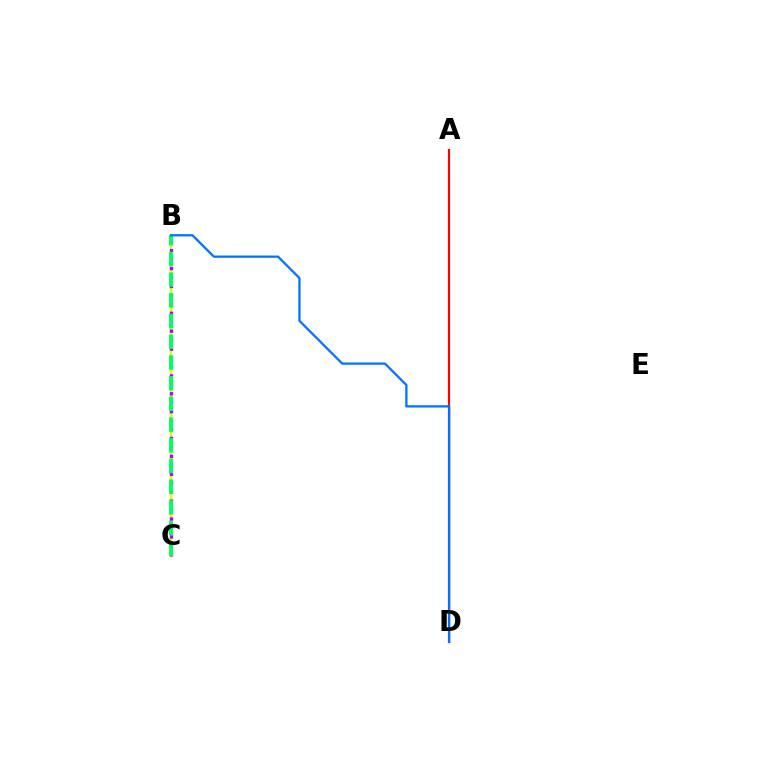{('A', 'D'): [{'color': '#ff0000', 'line_style': 'solid', 'thickness': 1.58}], ('B', 'C'): [{'color': '#d1ff00', 'line_style': 'solid', 'thickness': 1.78}, {'color': '#b900ff', 'line_style': 'dotted', 'thickness': 2.43}, {'color': '#00ff5c', 'line_style': 'dashed', 'thickness': 2.81}], ('B', 'D'): [{'color': '#0074ff', 'line_style': 'solid', 'thickness': 1.64}]}